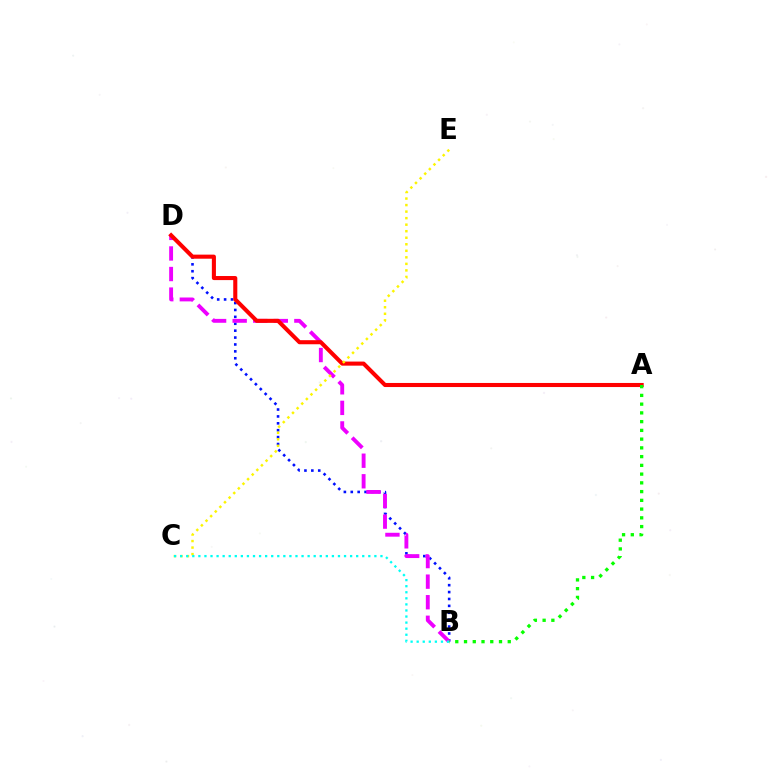{('B', 'D'): [{'color': '#0010ff', 'line_style': 'dotted', 'thickness': 1.87}, {'color': '#ee00ff', 'line_style': 'dashed', 'thickness': 2.79}], ('A', 'D'): [{'color': '#ff0000', 'line_style': 'solid', 'thickness': 2.93}], ('C', 'E'): [{'color': '#fcf500', 'line_style': 'dotted', 'thickness': 1.77}], ('A', 'B'): [{'color': '#08ff00', 'line_style': 'dotted', 'thickness': 2.38}], ('B', 'C'): [{'color': '#00fff6', 'line_style': 'dotted', 'thickness': 1.65}]}